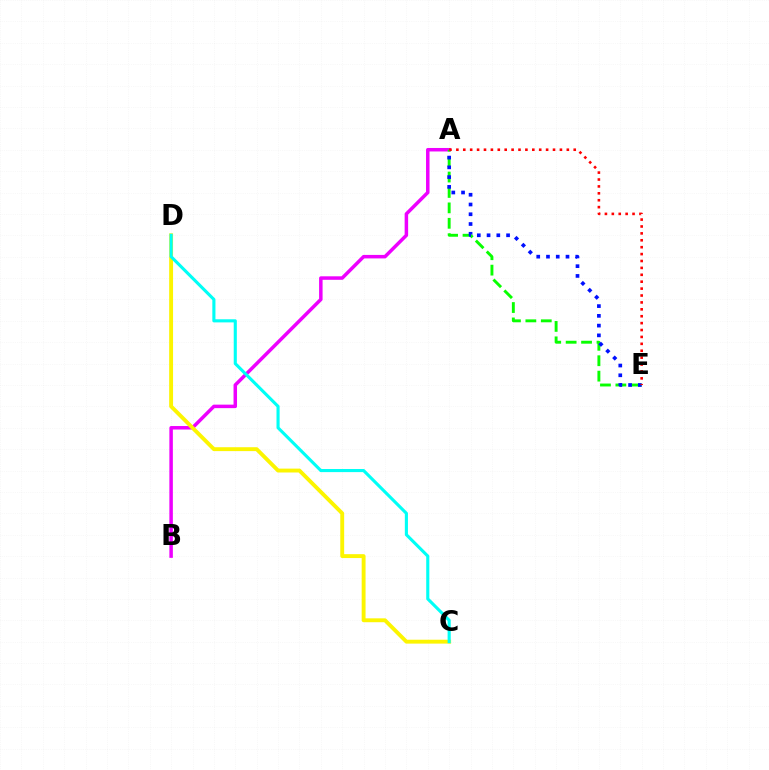{('A', 'B'): [{'color': '#ee00ff', 'line_style': 'solid', 'thickness': 2.52}], ('A', 'E'): [{'color': '#08ff00', 'line_style': 'dashed', 'thickness': 2.09}, {'color': '#0010ff', 'line_style': 'dotted', 'thickness': 2.65}, {'color': '#ff0000', 'line_style': 'dotted', 'thickness': 1.88}], ('C', 'D'): [{'color': '#fcf500', 'line_style': 'solid', 'thickness': 2.8}, {'color': '#00fff6', 'line_style': 'solid', 'thickness': 2.24}]}